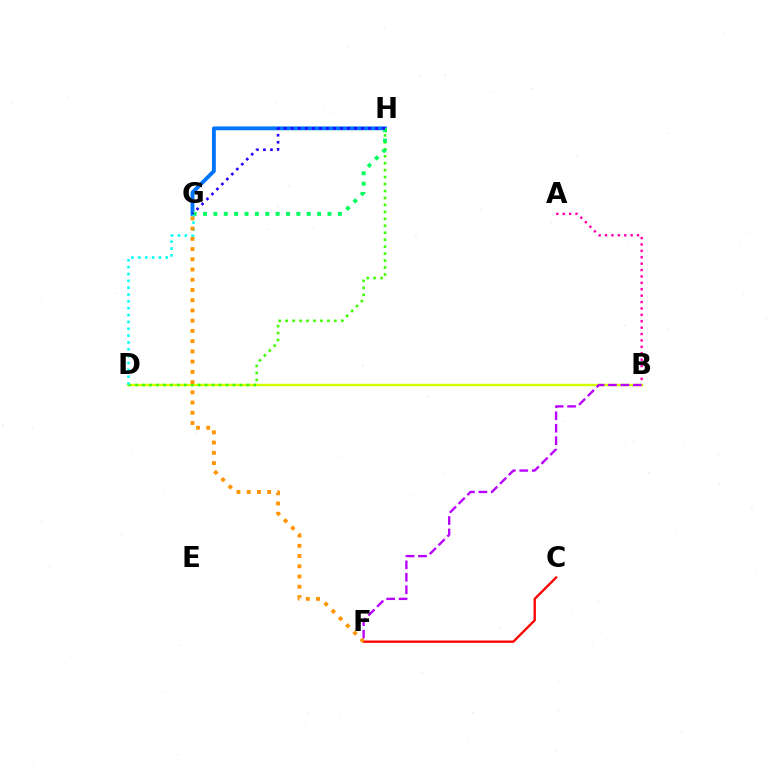{('A', 'B'): [{'color': '#ff00ac', 'line_style': 'dotted', 'thickness': 1.74}], ('G', 'H'): [{'color': '#0074ff', 'line_style': 'solid', 'thickness': 2.76}, {'color': '#00ff5c', 'line_style': 'dotted', 'thickness': 2.82}, {'color': '#2500ff', 'line_style': 'dotted', 'thickness': 1.91}], ('B', 'D'): [{'color': '#d1ff00', 'line_style': 'solid', 'thickness': 1.73}], ('B', 'F'): [{'color': '#b900ff', 'line_style': 'dashed', 'thickness': 1.69}], ('D', 'H'): [{'color': '#3dff00', 'line_style': 'dotted', 'thickness': 1.89}], ('D', 'G'): [{'color': '#00fff6', 'line_style': 'dotted', 'thickness': 1.86}], ('C', 'F'): [{'color': '#ff0000', 'line_style': 'solid', 'thickness': 1.68}], ('F', 'G'): [{'color': '#ff9400', 'line_style': 'dotted', 'thickness': 2.78}]}